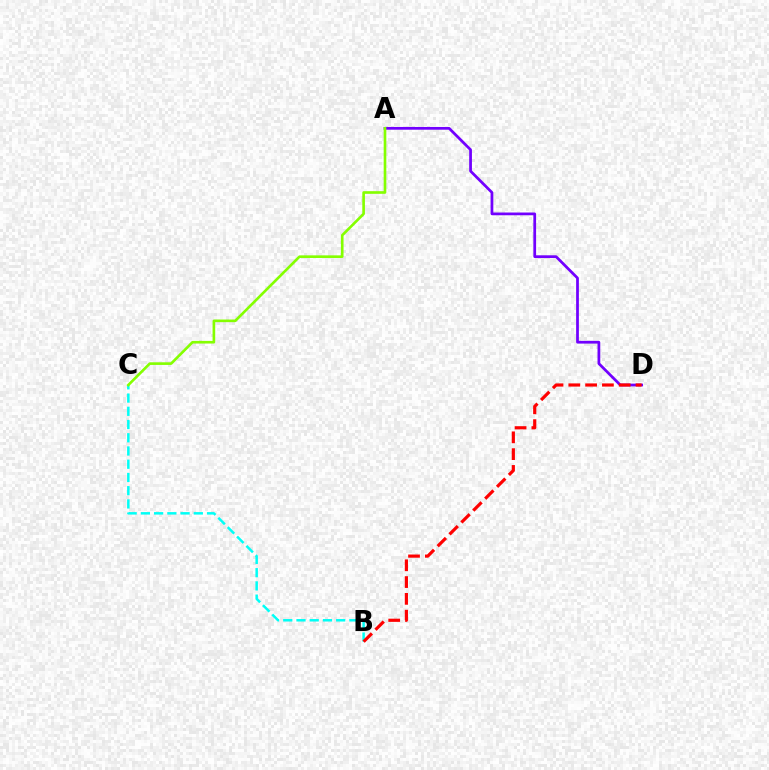{('A', 'D'): [{'color': '#7200ff', 'line_style': 'solid', 'thickness': 1.98}], ('B', 'C'): [{'color': '#00fff6', 'line_style': 'dashed', 'thickness': 1.8}], ('A', 'C'): [{'color': '#84ff00', 'line_style': 'solid', 'thickness': 1.9}], ('B', 'D'): [{'color': '#ff0000', 'line_style': 'dashed', 'thickness': 2.28}]}